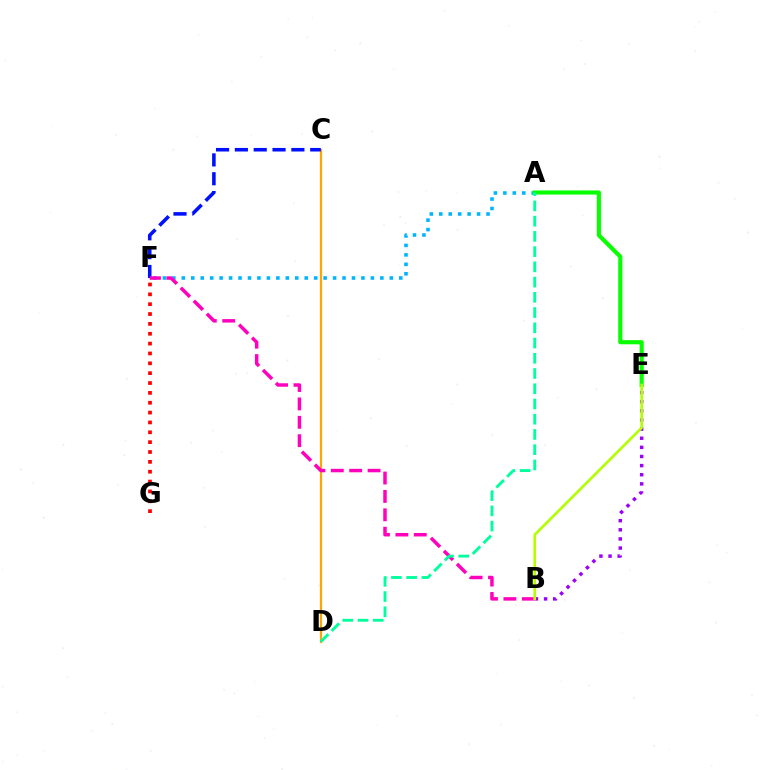{('C', 'D'): [{'color': '#ffa500', 'line_style': 'solid', 'thickness': 1.59}], ('A', 'F'): [{'color': '#00b5ff', 'line_style': 'dotted', 'thickness': 2.57}], ('A', 'E'): [{'color': '#08ff00', 'line_style': 'solid', 'thickness': 2.97}], ('C', 'F'): [{'color': '#0010ff', 'line_style': 'dashed', 'thickness': 2.56}], ('B', 'F'): [{'color': '#ff00bd', 'line_style': 'dashed', 'thickness': 2.5}], ('F', 'G'): [{'color': '#ff0000', 'line_style': 'dotted', 'thickness': 2.68}], ('B', 'E'): [{'color': '#9b00ff', 'line_style': 'dotted', 'thickness': 2.48}, {'color': '#b3ff00', 'line_style': 'solid', 'thickness': 1.9}], ('A', 'D'): [{'color': '#00ff9d', 'line_style': 'dashed', 'thickness': 2.07}]}